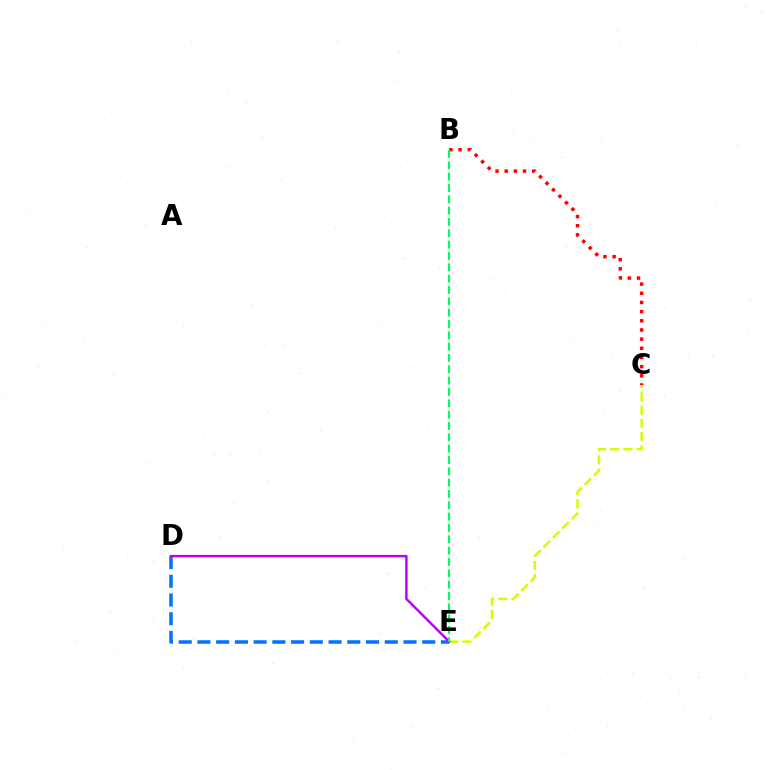{('C', 'E'): [{'color': '#d1ff00', 'line_style': 'dashed', 'thickness': 1.8}], ('B', 'C'): [{'color': '#ff0000', 'line_style': 'dotted', 'thickness': 2.49}], ('D', 'E'): [{'color': '#0074ff', 'line_style': 'dashed', 'thickness': 2.54}, {'color': '#b900ff', 'line_style': 'solid', 'thickness': 1.78}], ('B', 'E'): [{'color': '#00ff5c', 'line_style': 'dashed', 'thickness': 1.54}]}